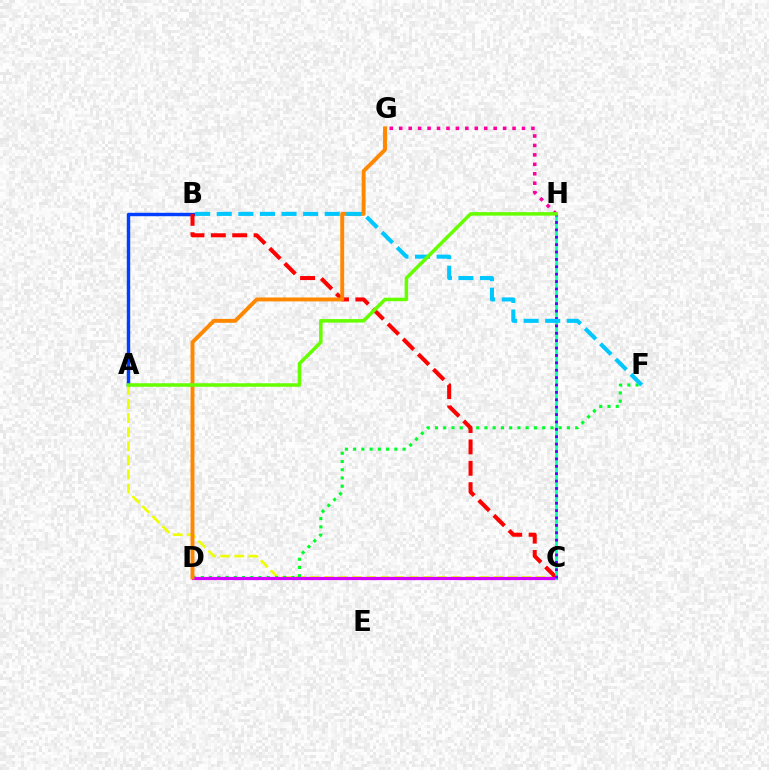{('A', 'B'): [{'color': '#003fff', 'line_style': 'solid', 'thickness': 2.46}], ('A', 'C'): [{'color': '#eeff00', 'line_style': 'dashed', 'thickness': 1.91}], ('G', 'H'): [{'color': '#ff00a0', 'line_style': 'dotted', 'thickness': 2.57}], ('D', 'F'): [{'color': '#00ff27', 'line_style': 'dotted', 'thickness': 2.24}], ('B', 'C'): [{'color': '#ff0000', 'line_style': 'dashed', 'thickness': 2.91}], ('C', 'D'): [{'color': '#d600ff', 'line_style': 'solid', 'thickness': 2.3}], ('C', 'H'): [{'color': '#00ffaf', 'line_style': 'solid', 'thickness': 1.96}, {'color': '#4f00ff', 'line_style': 'dotted', 'thickness': 2.01}], ('D', 'G'): [{'color': '#ff8800', 'line_style': 'solid', 'thickness': 2.81}], ('B', 'F'): [{'color': '#00c7ff', 'line_style': 'dashed', 'thickness': 2.93}], ('A', 'H'): [{'color': '#66ff00', 'line_style': 'solid', 'thickness': 2.53}]}